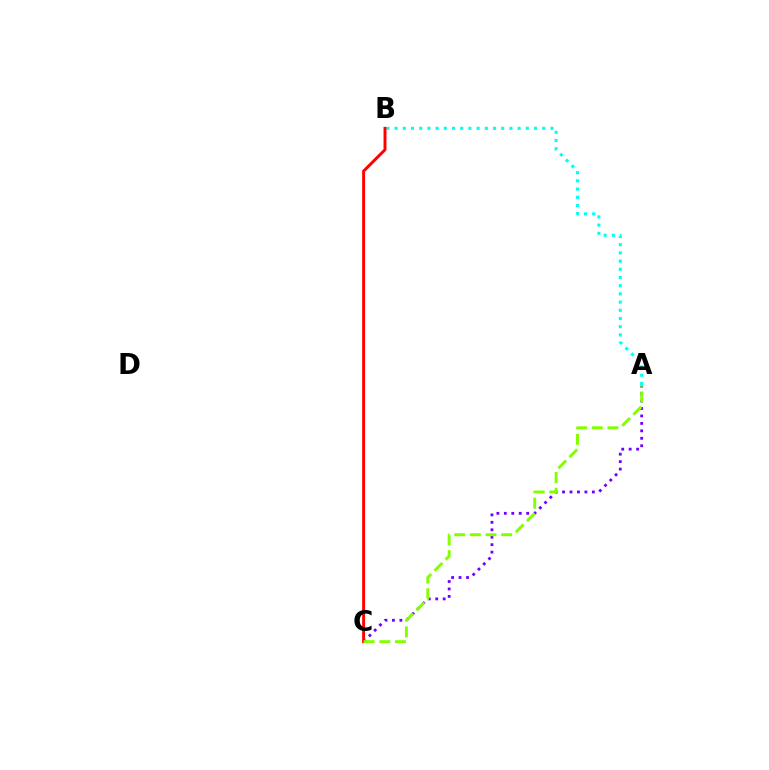{('A', 'B'): [{'color': '#00fff6', 'line_style': 'dotted', 'thickness': 2.23}], ('A', 'C'): [{'color': '#7200ff', 'line_style': 'dotted', 'thickness': 2.02}, {'color': '#84ff00', 'line_style': 'dashed', 'thickness': 2.13}], ('B', 'C'): [{'color': '#ff0000', 'line_style': 'solid', 'thickness': 2.12}]}